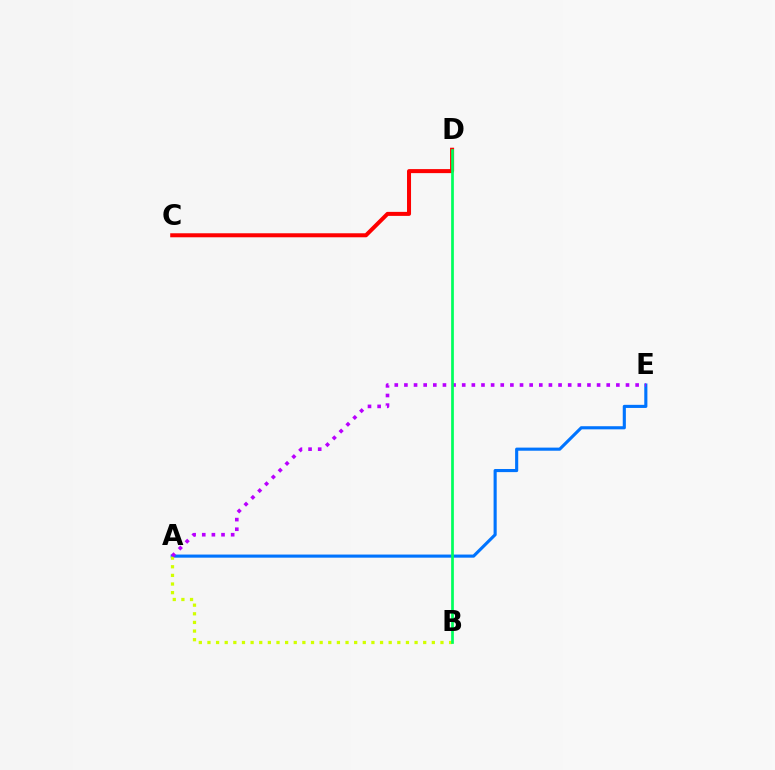{('A', 'E'): [{'color': '#0074ff', 'line_style': 'solid', 'thickness': 2.24}, {'color': '#b900ff', 'line_style': 'dotted', 'thickness': 2.62}], ('A', 'B'): [{'color': '#d1ff00', 'line_style': 'dotted', 'thickness': 2.34}], ('C', 'D'): [{'color': '#ff0000', 'line_style': 'solid', 'thickness': 2.89}], ('B', 'D'): [{'color': '#00ff5c', 'line_style': 'solid', 'thickness': 1.96}]}